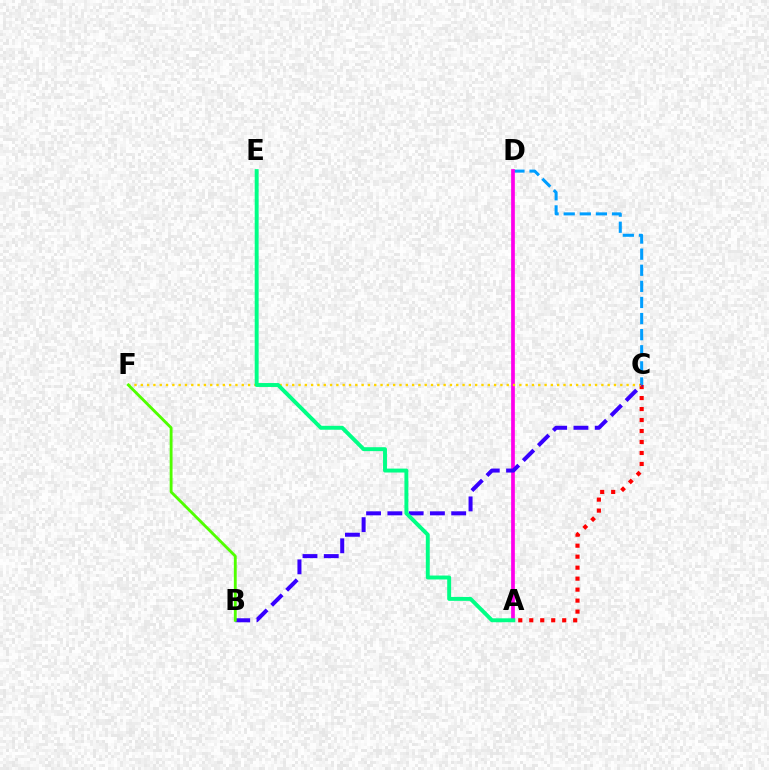{('C', 'D'): [{'color': '#009eff', 'line_style': 'dashed', 'thickness': 2.19}], ('A', 'D'): [{'color': '#ff00ed', 'line_style': 'solid', 'thickness': 2.67}], ('A', 'C'): [{'color': '#ff0000', 'line_style': 'dotted', 'thickness': 2.98}], ('C', 'F'): [{'color': '#ffd500', 'line_style': 'dotted', 'thickness': 1.71}], ('B', 'C'): [{'color': '#3700ff', 'line_style': 'dashed', 'thickness': 2.89}], ('A', 'E'): [{'color': '#00ff86', 'line_style': 'solid', 'thickness': 2.83}], ('B', 'F'): [{'color': '#4fff00', 'line_style': 'solid', 'thickness': 2.06}]}